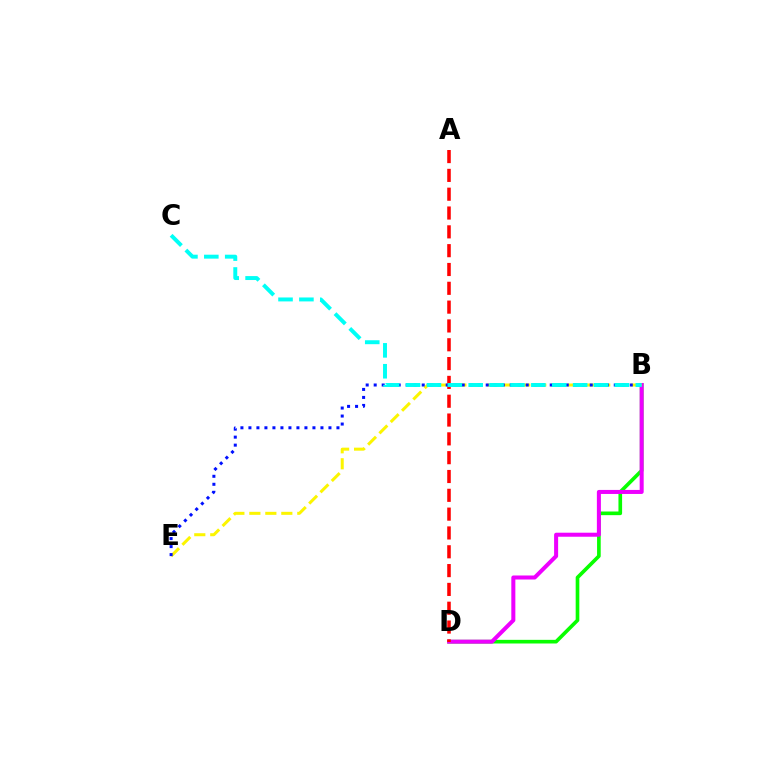{('B', 'D'): [{'color': '#08ff00', 'line_style': 'solid', 'thickness': 2.63}, {'color': '#ee00ff', 'line_style': 'solid', 'thickness': 2.9}], ('B', 'E'): [{'color': '#fcf500', 'line_style': 'dashed', 'thickness': 2.17}, {'color': '#0010ff', 'line_style': 'dotted', 'thickness': 2.17}], ('A', 'D'): [{'color': '#ff0000', 'line_style': 'dashed', 'thickness': 2.56}], ('B', 'C'): [{'color': '#00fff6', 'line_style': 'dashed', 'thickness': 2.84}]}